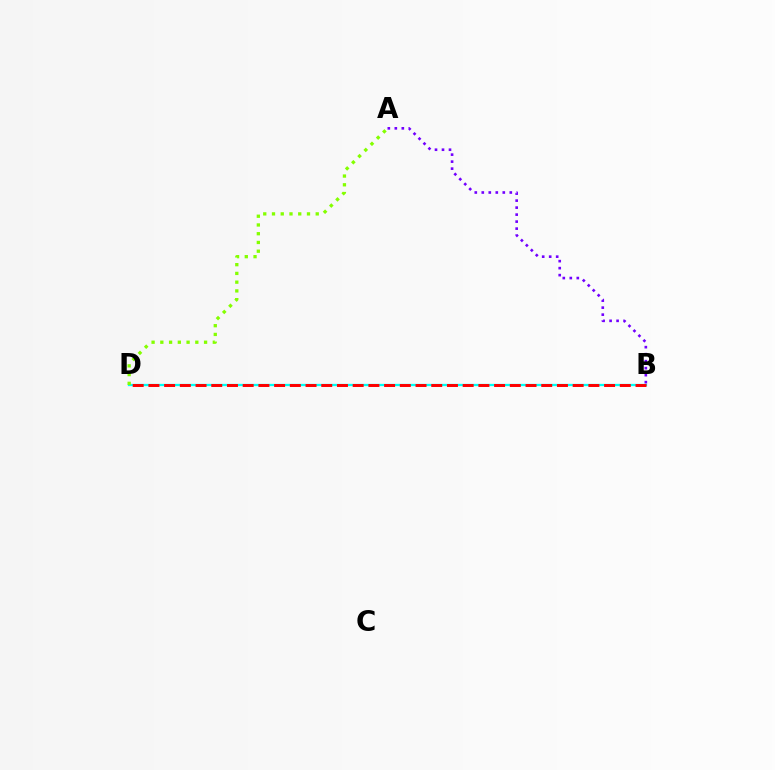{('B', 'D'): [{'color': '#00fff6', 'line_style': 'solid', 'thickness': 1.64}, {'color': '#ff0000', 'line_style': 'dashed', 'thickness': 2.13}], ('A', 'B'): [{'color': '#7200ff', 'line_style': 'dotted', 'thickness': 1.9}], ('A', 'D'): [{'color': '#84ff00', 'line_style': 'dotted', 'thickness': 2.38}]}